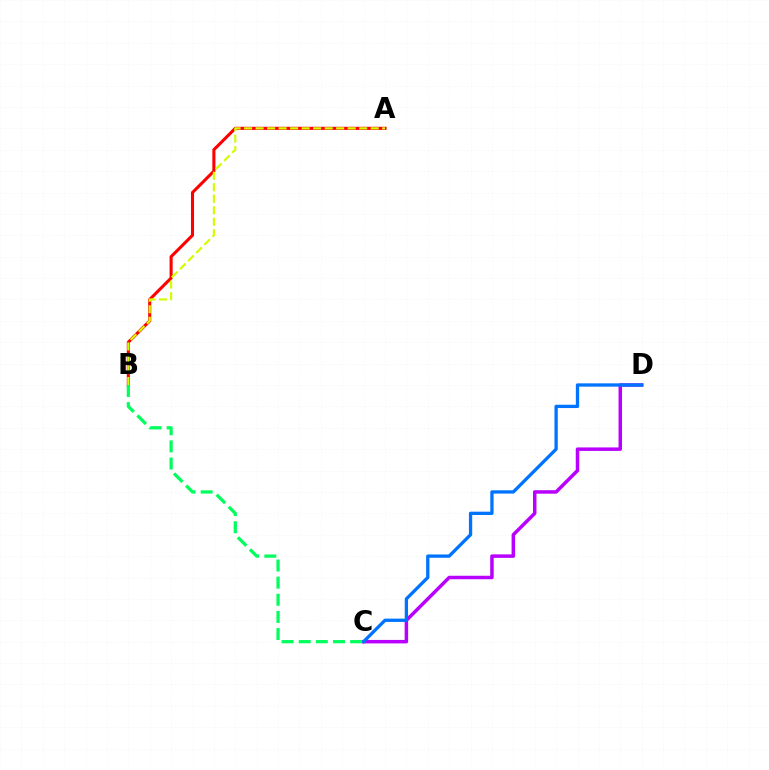{('A', 'B'): [{'color': '#ff0000', 'line_style': 'solid', 'thickness': 2.22}, {'color': '#d1ff00', 'line_style': 'dashed', 'thickness': 1.56}], ('C', 'D'): [{'color': '#b900ff', 'line_style': 'solid', 'thickness': 2.51}, {'color': '#0074ff', 'line_style': 'solid', 'thickness': 2.38}], ('B', 'C'): [{'color': '#00ff5c', 'line_style': 'dashed', 'thickness': 2.33}]}